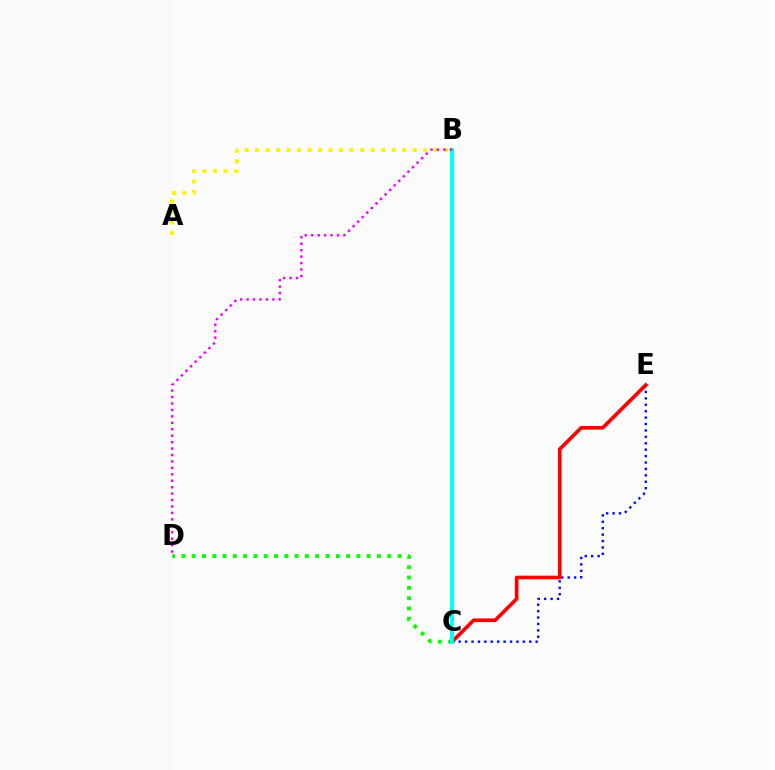{('C', 'D'): [{'color': '#08ff00', 'line_style': 'dotted', 'thickness': 2.8}], ('C', 'E'): [{'color': '#0010ff', 'line_style': 'dotted', 'thickness': 1.74}, {'color': '#ff0000', 'line_style': 'solid', 'thickness': 2.64}], ('A', 'B'): [{'color': '#fcf500', 'line_style': 'dotted', 'thickness': 2.85}], ('B', 'C'): [{'color': '#00fff6', 'line_style': 'solid', 'thickness': 2.84}], ('B', 'D'): [{'color': '#ee00ff', 'line_style': 'dotted', 'thickness': 1.75}]}